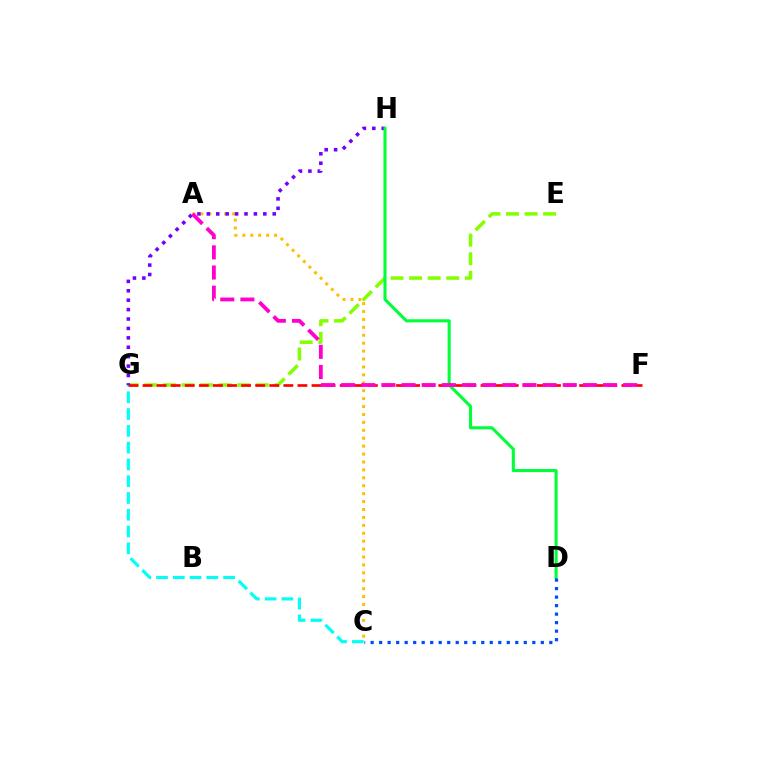{('E', 'G'): [{'color': '#84ff00', 'line_style': 'dashed', 'thickness': 2.52}], ('C', 'G'): [{'color': '#00fff6', 'line_style': 'dashed', 'thickness': 2.28}], ('A', 'C'): [{'color': '#ffbd00', 'line_style': 'dotted', 'thickness': 2.15}], ('F', 'G'): [{'color': '#ff0000', 'line_style': 'dashed', 'thickness': 1.91}], ('G', 'H'): [{'color': '#7200ff', 'line_style': 'dotted', 'thickness': 2.56}], ('D', 'H'): [{'color': '#00ff39', 'line_style': 'solid', 'thickness': 2.22}], ('C', 'D'): [{'color': '#004bff', 'line_style': 'dotted', 'thickness': 2.31}], ('A', 'F'): [{'color': '#ff00cf', 'line_style': 'dashed', 'thickness': 2.74}]}